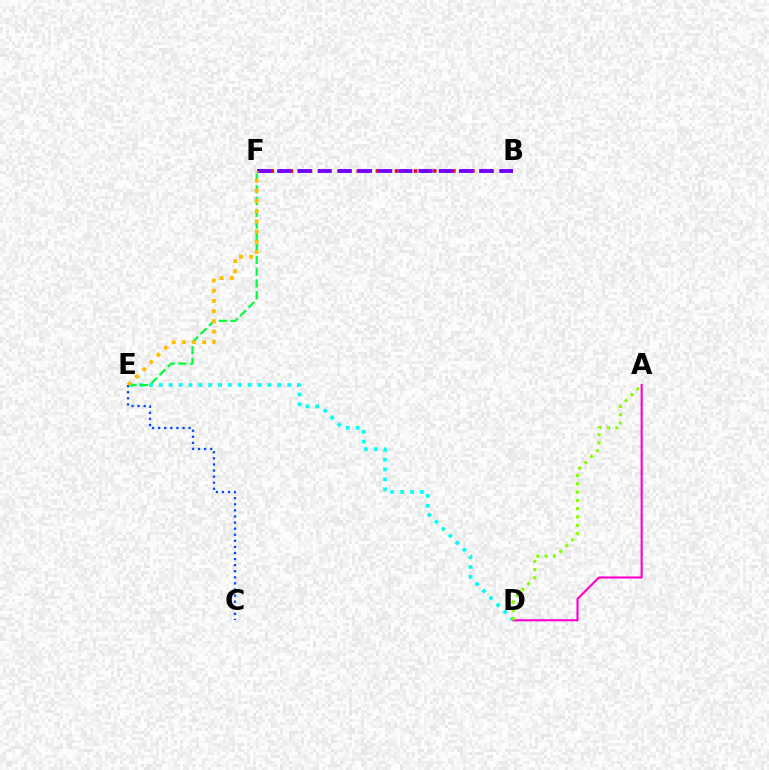{('D', 'E'): [{'color': '#00fff6', 'line_style': 'dotted', 'thickness': 2.68}], ('A', 'D'): [{'color': '#ff00cf', 'line_style': 'solid', 'thickness': 1.54}, {'color': '#84ff00', 'line_style': 'dotted', 'thickness': 2.25}], ('B', 'F'): [{'color': '#ff0000', 'line_style': 'dotted', 'thickness': 2.6}, {'color': '#7200ff', 'line_style': 'dashed', 'thickness': 2.74}], ('E', 'F'): [{'color': '#00ff39', 'line_style': 'dashed', 'thickness': 1.6}, {'color': '#ffbd00', 'line_style': 'dotted', 'thickness': 2.77}], ('C', 'E'): [{'color': '#004bff', 'line_style': 'dotted', 'thickness': 1.65}]}